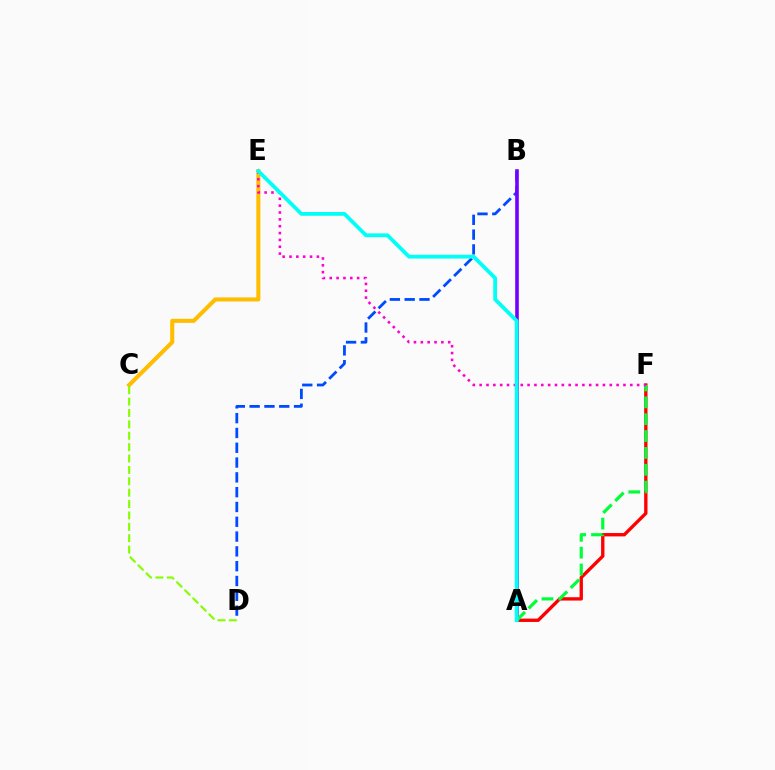{('A', 'F'): [{'color': '#ff0000', 'line_style': 'solid', 'thickness': 2.41}, {'color': '#00ff39', 'line_style': 'dashed', 'thickness': 2.29}], ('B', 'D'): [{'color': '#004bff', 'line_style': 'dashed', 'thickness': 2.01}], ('C', 'E'): [{'color': '#ffbd00', 'line_style': 'solid', 'thickness': 2.93}], ('A', 'B'): [{'color': '#7200ff', 'line_style': 'solid', 'thickness': 2.58}], ('E', 'F'): [{'color': '#ff00cf', 'line_style': 'dotted', 'thickness': 1.86}], ('A', 'E'): [{'color': '#00fff6', 'line_style': 'solid', 'thickness': 2.72}], ('C', 'D'): [{'color': '#84ff00', 'line_style': 'dashed', 'thickness': 1.55}]}